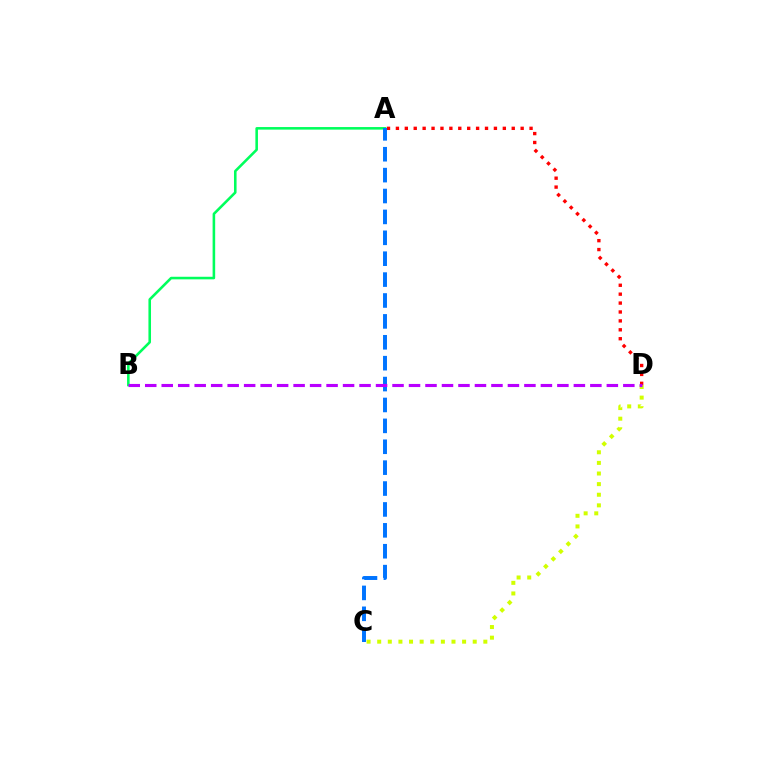{('C', 'D'): [{'color': '#d1ff00', 'line_style': 'dotted', 'thickness': 2.88}], ('A', 'D'): [{'color': '#ff0000', 'line_style': 'dotted', 'thickness': 2.42}], ('A', 'B'): [{'color': '#00ff5c', 'line_style': 'solid', 'thickness': 1.85}], ('A', 'C'): [{'color': '#0074ff', 'line_style': 'dashed', 'thickness': 2.84}], ('B', 'D'): [{'color': '#b900ff', 'line_style': 'dashed', 'thickness': 2.24}]}